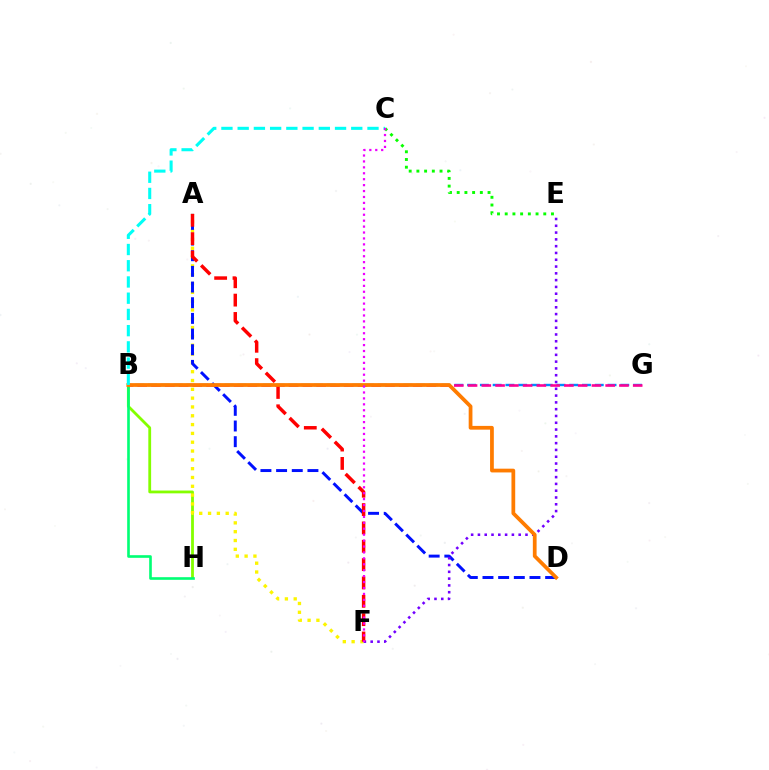{('C', 'E'): [{'color': '#08ff00', 'line_style': 'dotted', 'thickness': 2.1}], ('B', 'H'): [{'color': '#84ff00', 'line_style': 'solid', 'thickness': 2.02}, {'color': '#00ff74', 'line_style': 'solid', 'thickness': 1.9}], ('A', 'F'): [{'color': '#fcf500', 'line_style': 'dotted', 'thickness': 2.4}, {'color': '#ff0000', 'line_style': 'dashed', 'thickness': 2.49}], ('A', 'D'): [{'color': '#0010ff', 'line_style': 'dashed', 'thickness': 2.13}], ('B', 'G'): [{'color': '#008cff', 'line_style': 'dashed', 'thickness': 1.73}, {'color': '#ff0094', 'line_style': 'dashed', 'thickness': 1.87}], ('E', 'F'): [{'color': '#7200ff', 'line_style': 'dotted', 'thickness': 1.85}], ('B', 'D'): [{'color': '#ff7c00', 'line_style': 'solid', 'thickness': 2.7}], ('B', 'C'): [{'color': '#00fff6', 'line_style': 'dashed', 'thickness': 2.2}], ('C', 'F'): [{'color': '#ee00ff', 'line_style': 'dotted', 'thickness': 1.61}]}